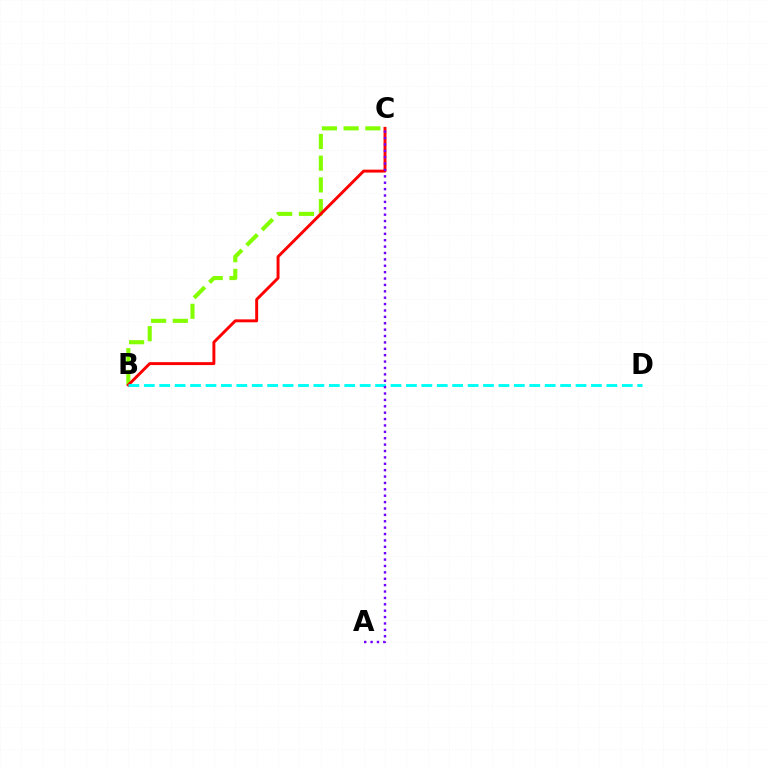{('B', 'C'): [{'color': '#84ff00', 'line_style': 'dashed', 'thickness': 2.95}, {'color': '#ff0000', 'line_style': 'solid', 'thickness': 2.11}], ('B', 'D'): [{'color': '#00fff6', 'line_style': 'dashed', 'thickness': 2.09}], ('A', 'C'): [{'color': '#7200ff', 'line_style': 'dotted', 'thickness': 1.74}]}